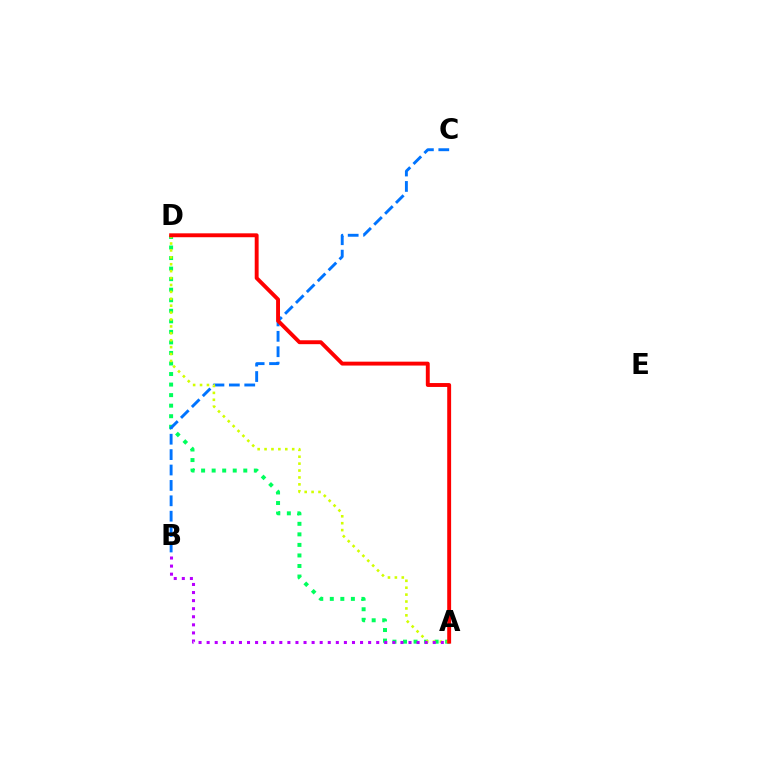{('A', 'D'): [{'color': '#00ff5c', 'line_style': 'dotted', 'thickness': 2.86}, {'color': '#d1ff00', 'line_style': 'dotted', 'thickness': 1.88}, {'color': '#ff0000', 'line_style': 'solid', 'thickness': 2.81}], ('B', 'C'): [{'color': '#0074ff', 'line_style': 'dashed', 'thickness': 2.09}], ('A', 'B'): [{'color': '#b900ff', 'line_style': 'dotted', 'thickness': 2.19}]}